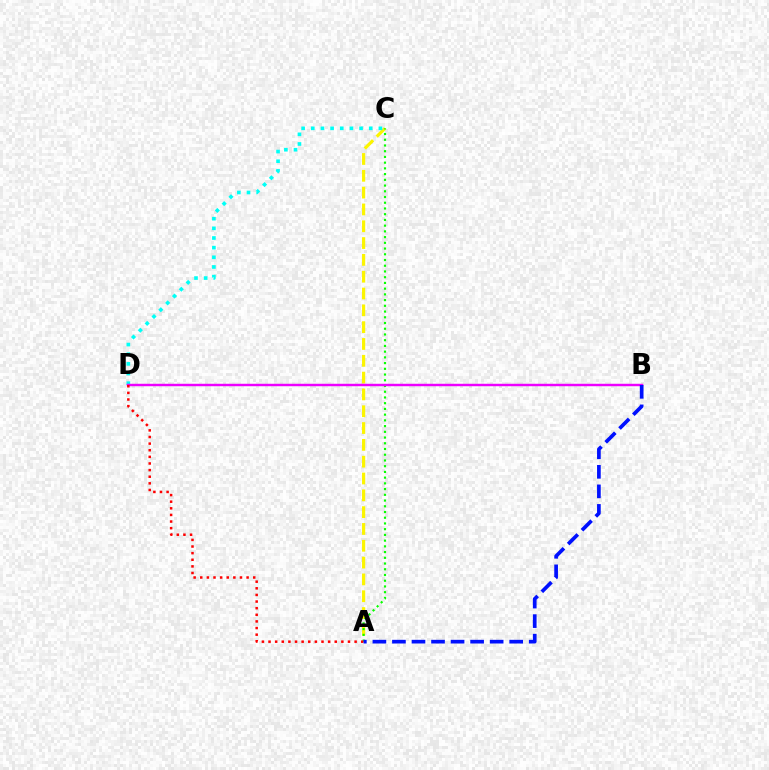{('A', 'C'): [{'color': '#fcf500', 'line_style': 'dashed', 'thickness': 2.28}, {'color': '#08ff00', 'line_style': 'dotted', 'thickness': 1.56}], ('C', 'D'): [{'color': '#00fff6', 'line_style': 'dotted', 'thickness': 2.62}], ('B', 'D'): [{'color': '#ee00ff', 'line_style': 'solid', 'thickness': 1.76}], ('A', 'D'): [{'color': '#ff0000', 'line_style': 'dotted', 'thickness': 1.8}], ('A', 'B'): [{'color': '#0010ff', 'line_style': 'dashed', 'thickness': 2.65}]}